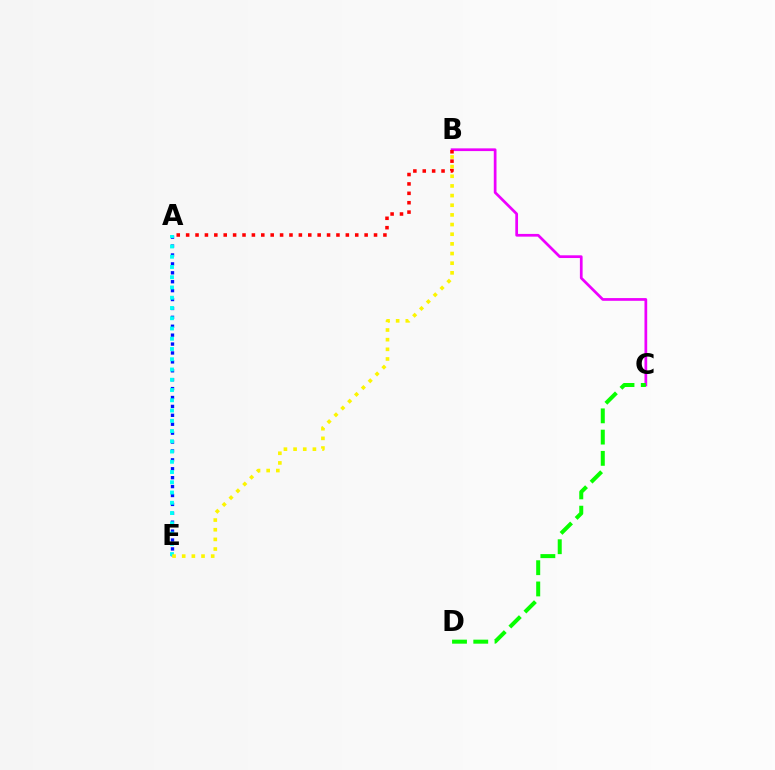{('A', 'E'): [{'color': '#0010ff', 'line_style': 'dotted', 'thickness': 2.42}, {'color': '#00fff6', 'line_style': 'dotted', 'thickness': 2.79}], ('B', 'C'): [{'color': '#ee00ff', 'line_style': 'solid', 'thickness': 1.96}], ('C', 'D'): [{'color': '#08ff00', 'line_style': 'dashed', 'thickness': 2.89}], ('A', 'B'): [{'color': '#ff0000', 'line_style': 'dotted', 'thickness': 2.55}], ('B', 'E'): [{'color': '#fcf500', 'line_style': 'dotted', 'thickness': 2.62}]}